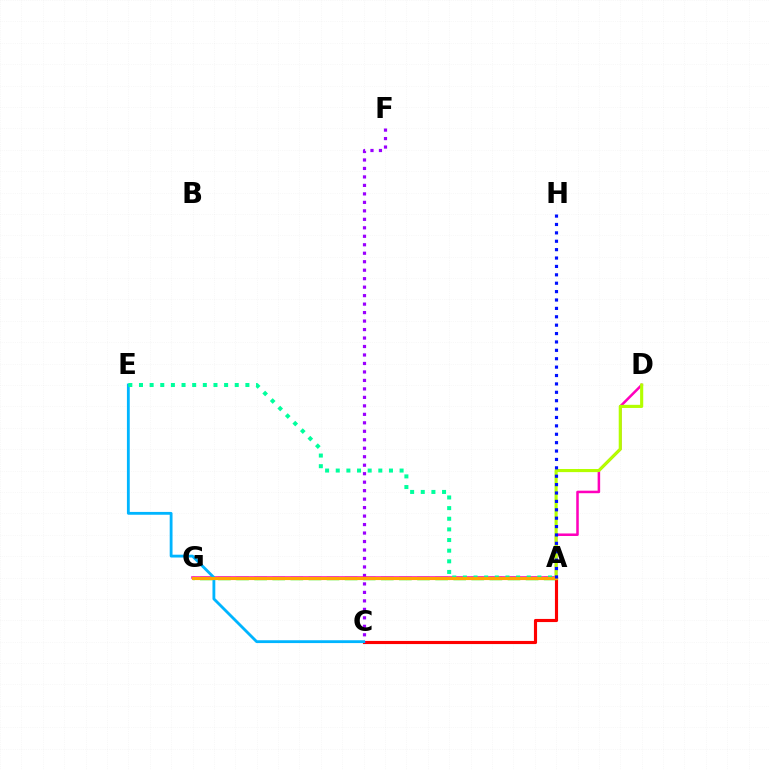{('A', 'C'): [{'color': '#ff0000', 'line_style': 'solid', 'thickness': 2.26}], ('A', 'G'): [{'color': '#08ff00', 'line_style': 'dashed', 'thickness': 2.46}, {'color': '#ffa500', 'line_style': 'solid', 'thickness': 2.27}], ('C', 'F'): [{'color': '#9b00ff', 'line_style': 'dotted', 'thickness': 2.3}], ('D', 'G'): [{'color': '#ff00bd', 'line_style': 'solid', 'thickness': 1.82}], ('C', 'E'): [{'color': '#00b5ff', 'line_style': 'solid', 'thickness': 2.03}], ('A', 'D'): [{'color': '#b3ff00', 'line_style': 'solid', 'thickness': 2.25}], ('A', 'E'): [{'color': '#00ff9d', 'line_style': 'dotted', 'thickness': 2.89}], ('A', 'H'): [{'color': '#0010ff', 'line_style': 'dotted', 'thickness': 2.28}]}